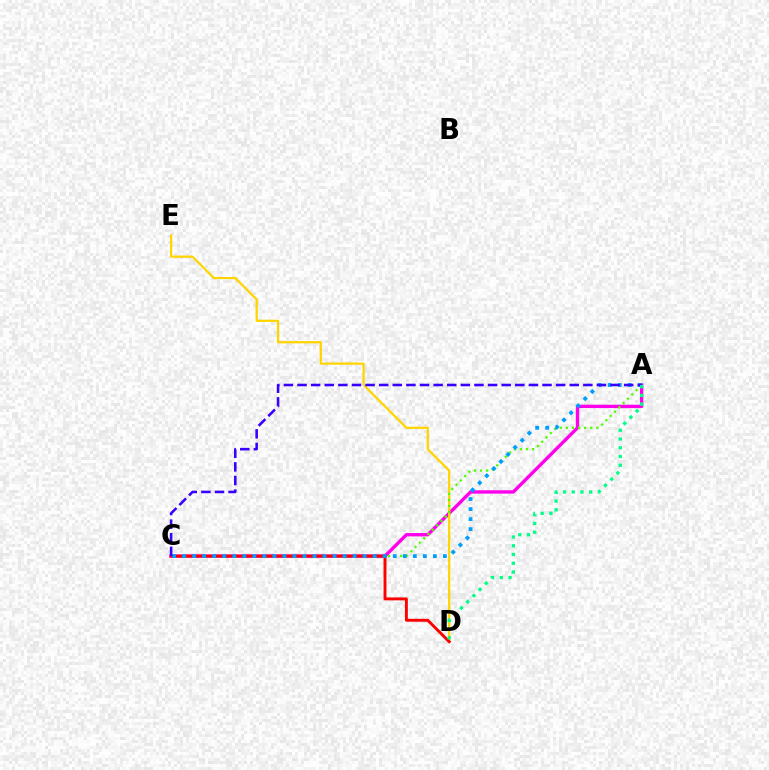{('A', 'C'): [{'color': '#ff00ed', 'line_style': 'solid', 'thickness': 2.42}, {'color': '#4fff00', 'line_style': 'dotted', 'thickness': 1.65}, {'color': '#009eff', 'line_style': 'dotted', 'thickness': 2.72}, {'color': '#3700ff', 'line_style': 'dashed', 'thickness': 1.85}], ('D', 'E'): [{'color': '#ffd500', 'line_style': 'solid', 'thickness': 1.6}], ('C', 'D'): [{'color': '#ff0000', 'line_style': 'solid', 'thickness': 2.09}], ('A', 'D'): [{'color': '#00ff86', 'line_style': 'dotted', 'thickness': 2.38}]}